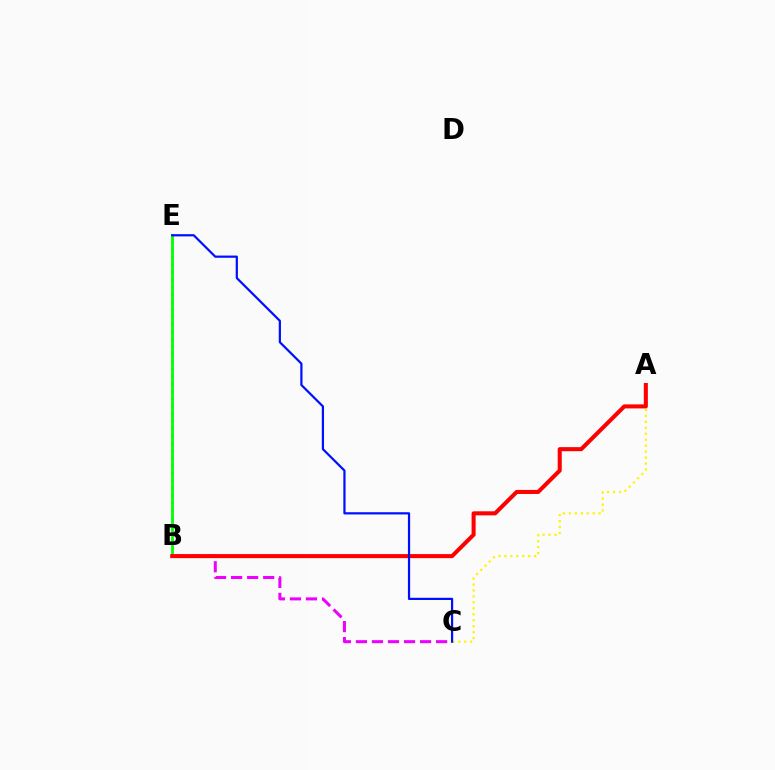{('B', 'E'): [{'color': '#00fff6', 'line_style': 'dotted', 'thickness': 2.02}, {'color': '#08ff00', 'line_style': 'solid', 'thickness': 2.03}], ('A', 'C'): [{'color': '#fcf500', 'line_style': 'dotted', 'thickness': 1.62}], ('B', 'C'): [{'color': '#ee00ff', 'line_style': 'dashed', 'thickness': 2.18}], ('A', 'B'): [{'color': '#ff0000', 'line_style': 'solid', 'thickness': 2.92}], ('C', 'E'): [{'color': '#0010ff', 'line_style': 'solid', 'thickness': 1.6}]}